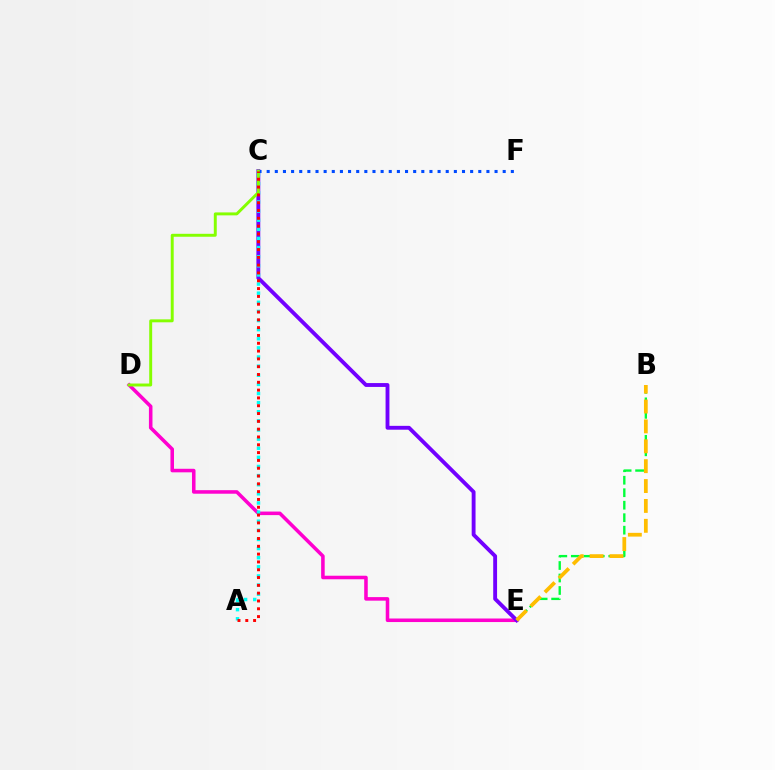{('B', 'E'): [{'color': '#00ff39', 'line_style': 'dashed', 'thickness': 1.7}, {'color': '#ffbd00', 'line_style': 'dashed', 'thickness': 2.7}], ('D', 'E'): [{'color': '#ff00cf', 'line_style': 'solid', 'thickness': 2.55}], ('C', 'E'): [{'color': '#7200ff', 'line_style': 'solid', 'thickness': 2.78}], ('C', 'F'): [{'color': '#004bff', 'line_style': 'dotted', 'thickness': 2.21}], ('A', 'C'): [{'color': '#00fff6', 'line_style': 'dotted', 'thickness': 2.48}, {'color': '#ff0000', 'line_style': 'dotted', 'thickness': 2.12}], ('C', 'D'): [{'color': '#84ff00', 'line_style': 'solid', 'thickness': 2.12}]}